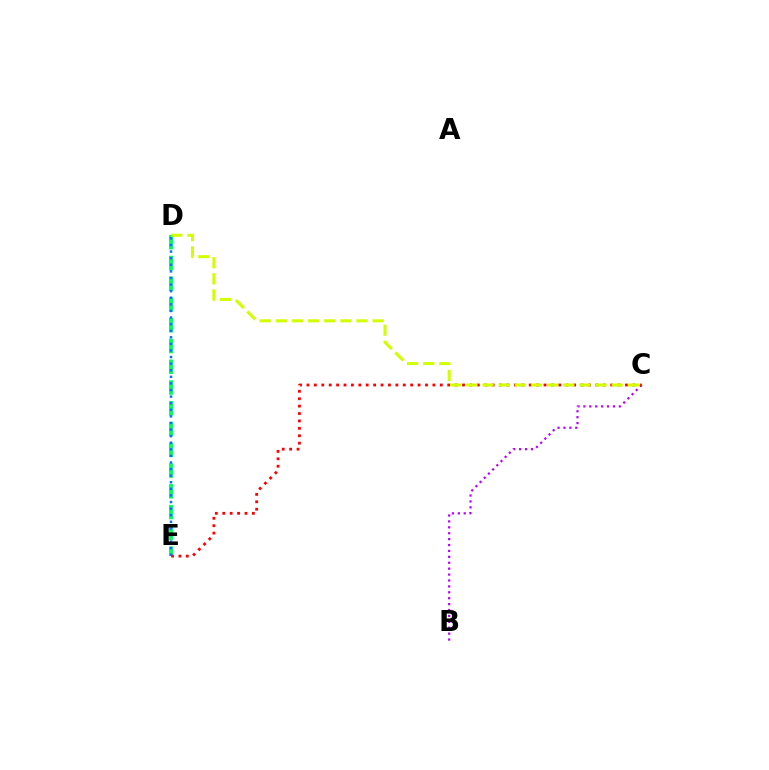{('B', 'C'): [{'color': '#b900ff', 'line_style': 'dotted', 'thickness': 1.61}], ('D', 'E'): [{'color': '#00ff5c', 'line_style': 'dashed', 'thickness': 2.82}, {'color': '#0074ff', 'line_style': 'dotted', 'thickness': 1.79}], ('C', 'E'): [{'color': '#ff0000', 'line_style': 'dotted', 'thickness': 2.01}], ('C', 'D'): [{'color': '#d1ff00', 'line_style': 'dashed', 'thickness': 2.19}]}